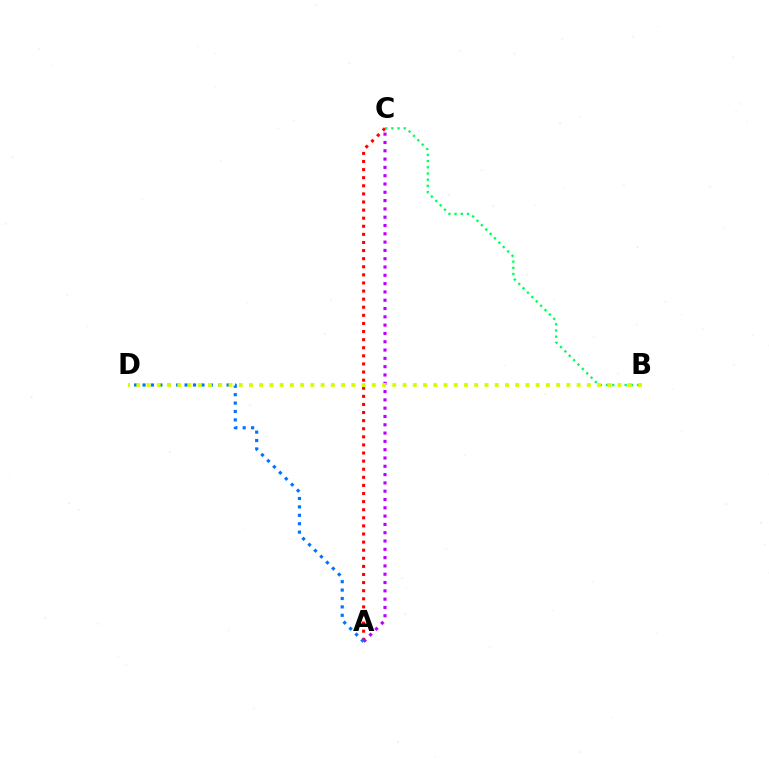{('A', 'C'): [{'color': '#ff0000', 'line_style': 'dotted', 'thickness': 2.2}, {'color': '#b900ff', 'line_style': 'dotted', 'thickness': 2.26}], ('B', 'C'): [{'color': '#00ff5c', 'line_style': 'dotted', 'thickness': 1.68}], ('A', 'D'): [{'color': '#0074ff', 'line_style': 'dotted', 'thickness': 2.28}], ('B', 'D'): [{'color': '#d1ff00', 'line_style': 'dotted', 'thickness': 2.78}]}